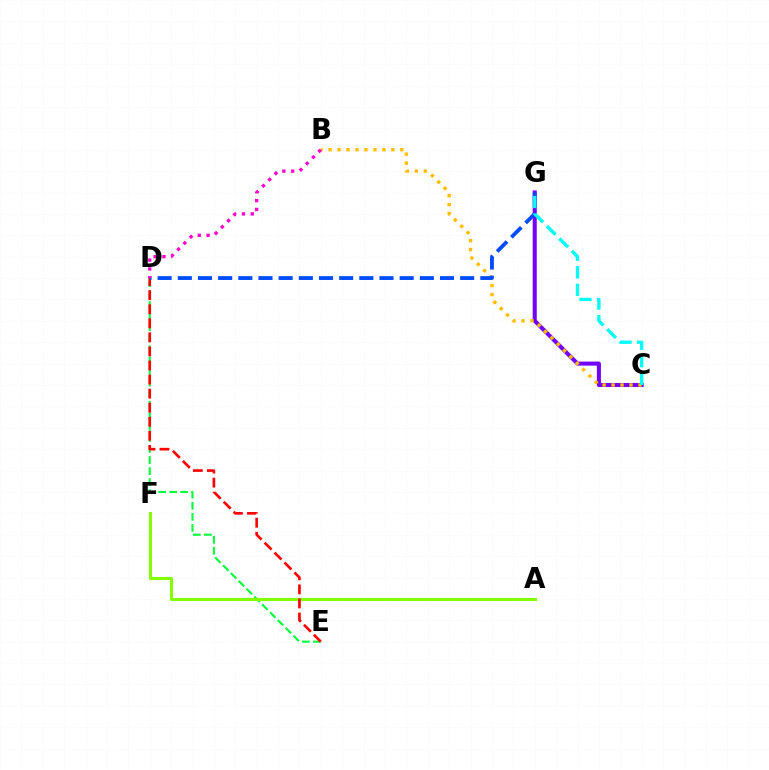{('C', 'G'): [{'color': '#7200ff', 'line_style': 'solid', 'thickness': 2.92}, {'color': '#00fff6', 'line_style': 'dashed', 'thickness': 2.39}], ('D', 'E'): [{'color': '#00ff39', 'line_style': 'dashed', 'thickness': 1.5}, {'color': '#ff0000', 'line_style': 'dashed', 'thickness': 1.91}], ('B', 'C'): [{'color': '#ffbd00', 'line_style': 'dotted', 'thickness': 2.44}], ('A', 'F'): [{'color': '#84ff00', 'line_style': 'solid', 'thickness': 2.23}], ('D', 'G'): [{'color': '#004bff', 'line_style': 'dashed', 'thickness': 2.74}], ('B', 'D'): [{'color': '#ff00cf', 'line_style': 'dotted', 'thickness': 2.4}]}